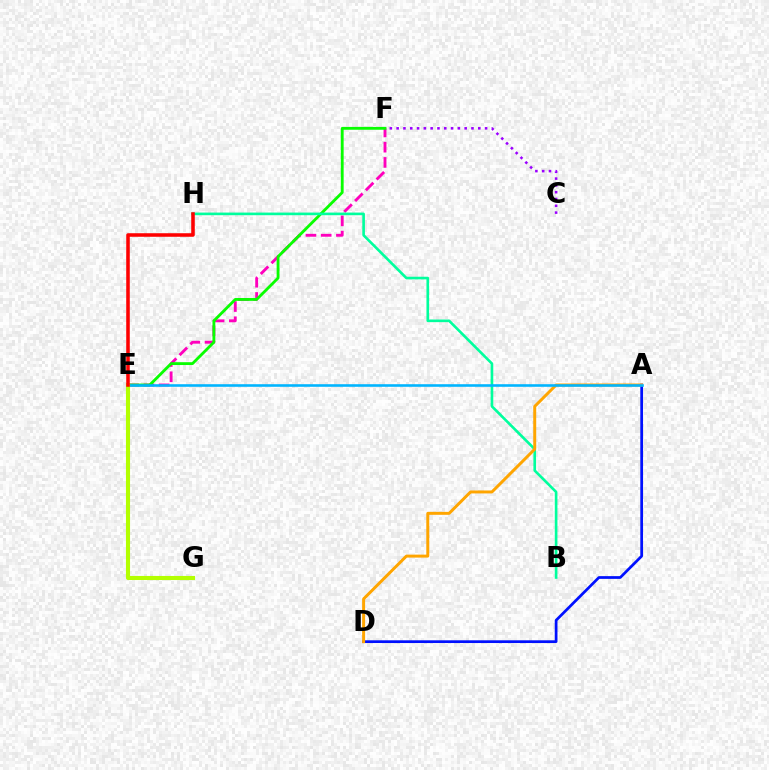{('A', 'D'): [{'color': '#0010ff', 'line_style': 'solid', 'thickness': 1.97}, {'color': '#ffa500', 'line_style': 'solid', 'thickness': 2.14}], ('C', 'F'): [{'color': '#9b00ff', 'line_style': 'dotted', 'thickness': 1.85}], ('E', 'F'): [{'color': '#ff00bd', 'line_style': 'dashed', 'thickness': 2.07}, {'color': '#08ff00', 'line_style': 'solid', 'thickness': 2.04}], ('B', 'H'): [{'color': '#00ff9d', 'line_style': 'solid', 'thickness': 1.9}], ('A', 'E'): [{'color': '#00b5ff', 'line_style': 'solid', 'thickness': 1.87}], ('E', 'G'): [{'color': '#b3ff00', 'line_style': 'solid', 'thickness': 2.95}], ('E', 'H'): [{'color': '#ff0000', 'line_style': 'solid', 'thickness': 2.55}]}